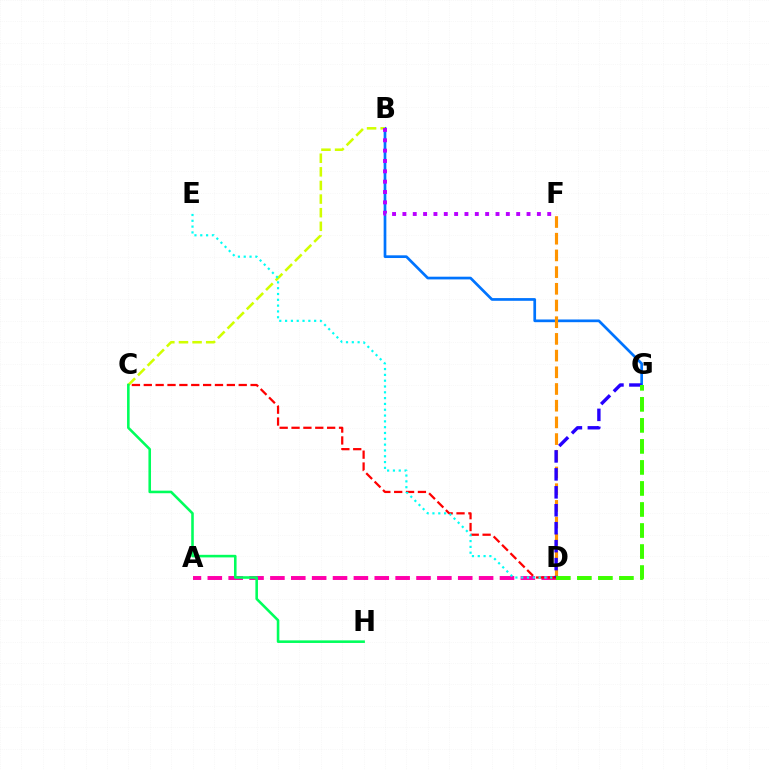{('A', 'D'): [{'color': '#ff00ac', 'line_style': 'dashed', 'thickness': 2.84}], ('B', 'G'): [{'color': '#0074ff', 'line_style': 'solid', 'thickness': 1.95}], ('D', 'F'): [{'color': '#ff9400', 'line_style': 'dashed', 'thickness': 2.27}], ('C', 'D'): [{'color': '#ff0000', 'line_style': 'dashed', 'thickness': 1.61}], ('B', 'C'): [{'color': '#d1ff00', 'line_style': 'dashed', 'thickness': 1.85}], ('D', 'G'): [{'color': '#2500ff', 'line_style': 'dashed', 'thickness': 2.44}, {'color': '#3dff00', 'line_style': 'dashed', 'thickness': 2.86}], ('B', 'F'): [{'color': '#b900ff', 'line_style': 'dotted', 'thickness': 2.81}], ('D', 'E'): [{'color': '#00fff6', 'line_style': 'dotted', 'thickness': 1.58}], ('C', 'H'): [{'color': '#00ff5c', 'line_style': 'solid', 'thickness': 1.86}]}